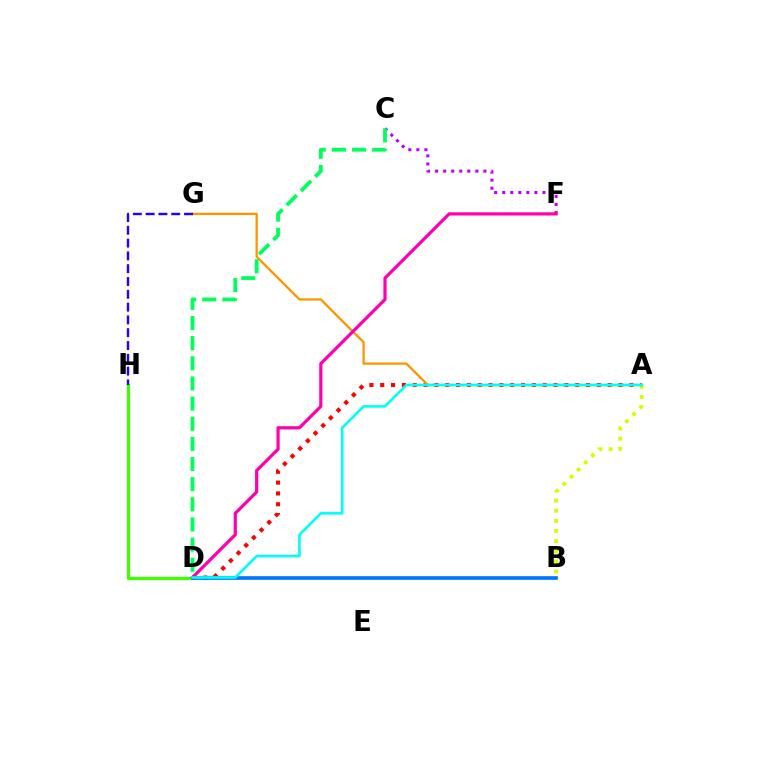{('C', 'F'): [{'color': '#b900ff', 'line_style': 'dotted', 'thickness': 2.18}], ('A', 'D'): [{'color': '#ff0000', 'line_style': 'dotted', 'thickness': 2.94}, {'color': '#00fff6', 'line_style': 'solid', 'thickness': 1.89}], ('D', 'H'): [{'color': '#3dff00', 'line_style': 'solid', 'thickness': 2.34}], ('A', 'B'): [{'color': '#d1ff00', 'line_style': 'dotted', 'thickness': 2.75}], ('B', 'D'): [{'color': '#0074ff', 'line_style': 'solid', 'thickness': 2.63}], ('A', 'G'): [{'color': '#ff9400', 'line_style': 'solid', 'thickness': 1.66}], ('D', 'F'): [{'color': '#ff00ac', 'line_style': 'solid', 'thickness': 2.3}], ('C', 'D'): [{'color': '#00ff5c', 'line_style': 'dashed', 'thickness': 2.74}], ('G', 'H'): [{'color': '#2500ff', 'line_style': 'dashed', 'thickness': 1.74}]}